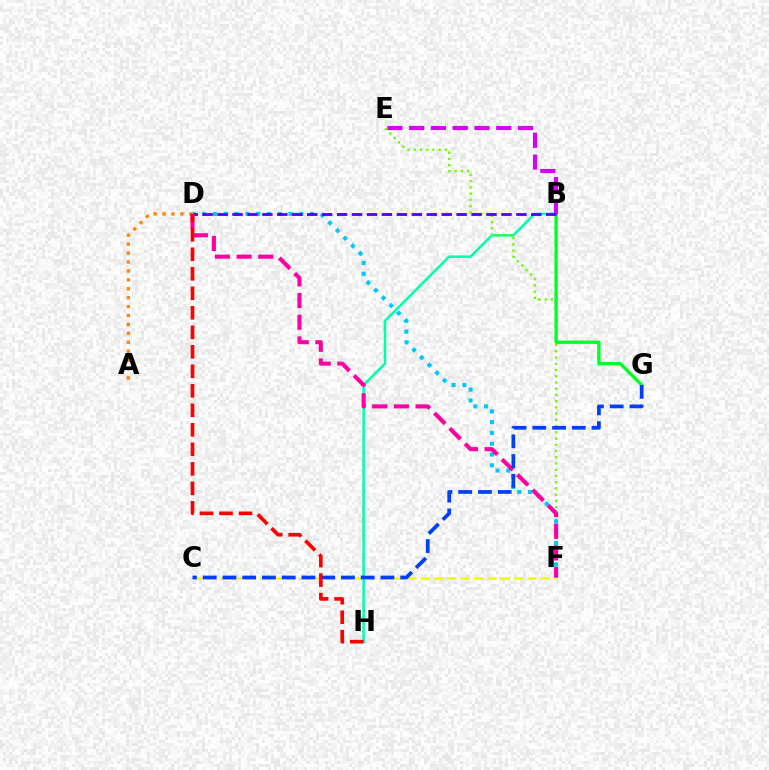{('B', 'H'): [{'color': '#00ffaf', 'line_style': 'solid', 'thickness': 1.83}], ('C', 'F'): [{'color': '#eeff00', 'line_style': 'dashed', 'thickness': 1.81}], ('E', 'F'): [{'color': '#66ff00', 'line_style': 'dotted', 'thickness': 1.69}], ('B', 'G'): [{'color': '#00ff27', 'line_style': 'solid', 'thickness': 2.4}], ('D', 'F'): [{'color': '#00c7ff', 'line_style': 'dotted', 'thickness': 2.93}, {'color': '#ff00a0', 'line_style': 'dashed', 'thickness': 2.95}], ('B', 'E'): [{'color': '#d600ff', 'line_style': 'dashed', 'thickness': 2.96}], ('B', 'D'): [{'color': '#4f00ff', 'line_style': 'dashed', 'thickness': 2.03}], ('A', 'D'): [{'color': '#ff8800', 'line_style': 'dotted', 'thickness': 2.42}], ('C', 'G'): [{'color': '#003fff', 'line_style': 'dashed', 'thickness': 2.68}], ('D', 'H'): [{'color': '#ff0000', 'line_style': 'dashed', 'thickness': 2.65}]}